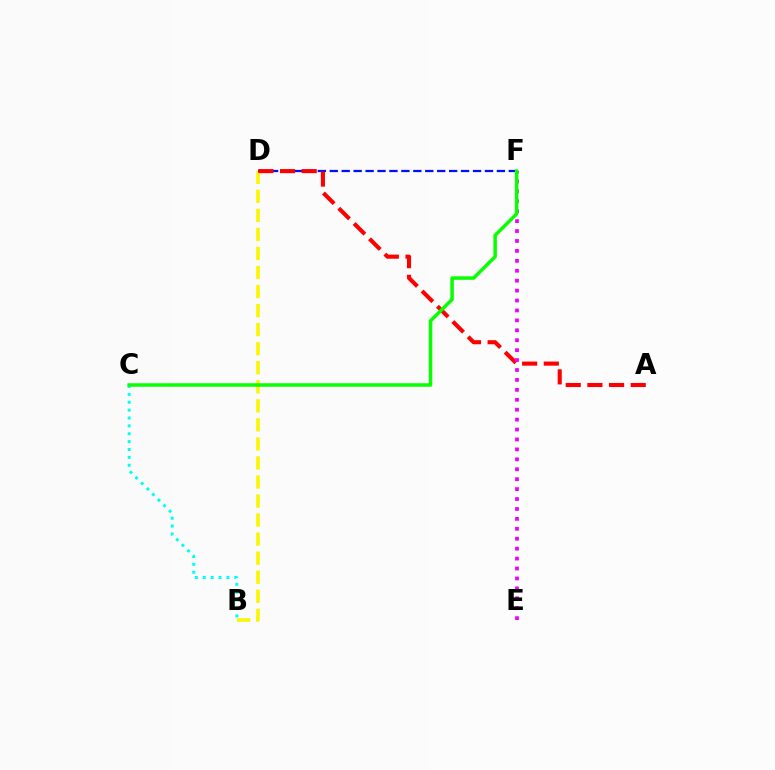{('B', 'D'): [{'color': '#fcf500', 'line_style': 'dashed', 'thickness': 2.59}], ('D', 'F'): [{'color': '#0010ff', 'line_style': 'dashed', 'thickness': 1.62}], ('B', 'C'): [{'color': '#00fff6', 'line_style': 'dotted', 'thickness': 2.14}], ('A', 'D'): [{'color': '#ff0000', 'line_style': 'dashed', 'thickness': 2.94}], ('E', 'F'): [{'color': '#ee00ff', 'line_style': 'dotted', 'thickness': 2.7}], ('C', 'F'): [{'color': '#08ff00', 'line_style': 'solid', 'thickness': 2.52}]}